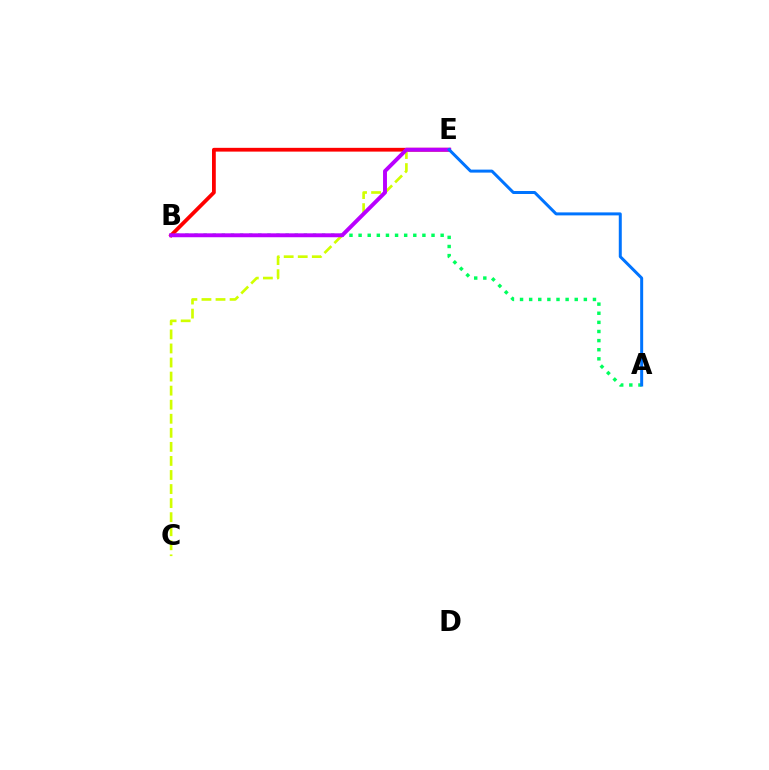{('A', 'B'): [{'color': '#00ff5c', 'line_style': 'dotted', 'thickness': 2.48}], ('B', 'E'): [{'color': '#ff0000', 'line_style': 'solid', 'thickness': 2.72}, {'color': '#b900ff', 'line_style': 'solid', 'thickness': 2.82}], ('C', 'E'): [{'color': '#d1ff00', 'line_style': 'dashed', 'thickness': 1.91}], ('A', 'E'): [{'color': '#0074ff', 'line_style': 'solid', 'thickness': 2.15}]}